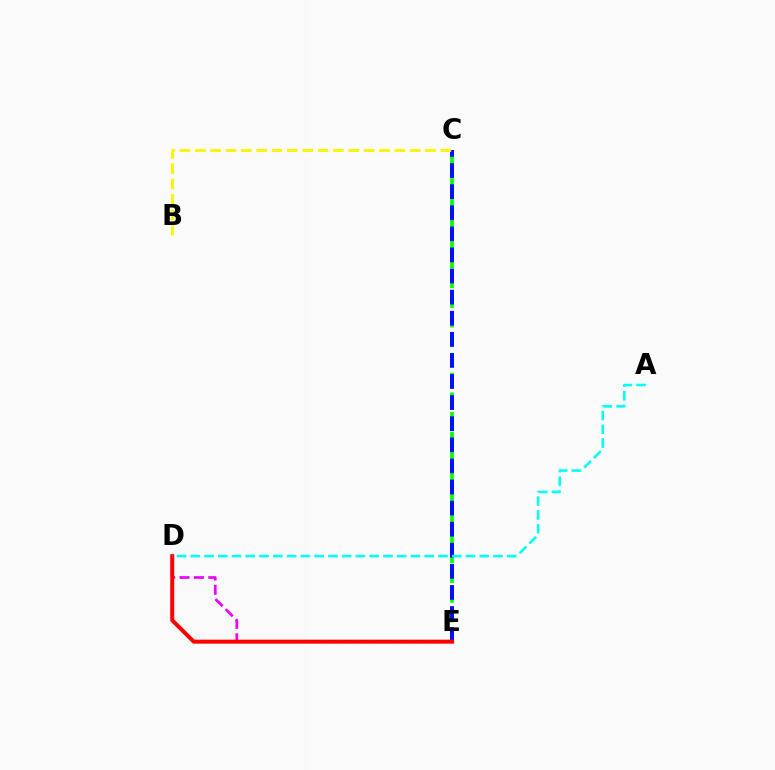{('C', 'E'): [{'color': '#08ff00', 'line_style': 'dashed', 'thickness': 2.67}, {'color': '#0010ff', 'line_style': 'dashed', 'thickness': 2.87}], ('D', 'E'): [{'color': '#ee00ff', 'line_style': 'dashed', 'thickness': 1.95}, {'color': '#ff0000', 'line_style': 'solid', 'thickness': 2.87}], ('A', 'D'): [{'color': '#00fff6', 'line_style': 'dashed', 'thickness': 1.87}], ('B', 'C'): [{'color': '#fcf500', 'line_style': 'dashed', 'thickness': 2.08}]}